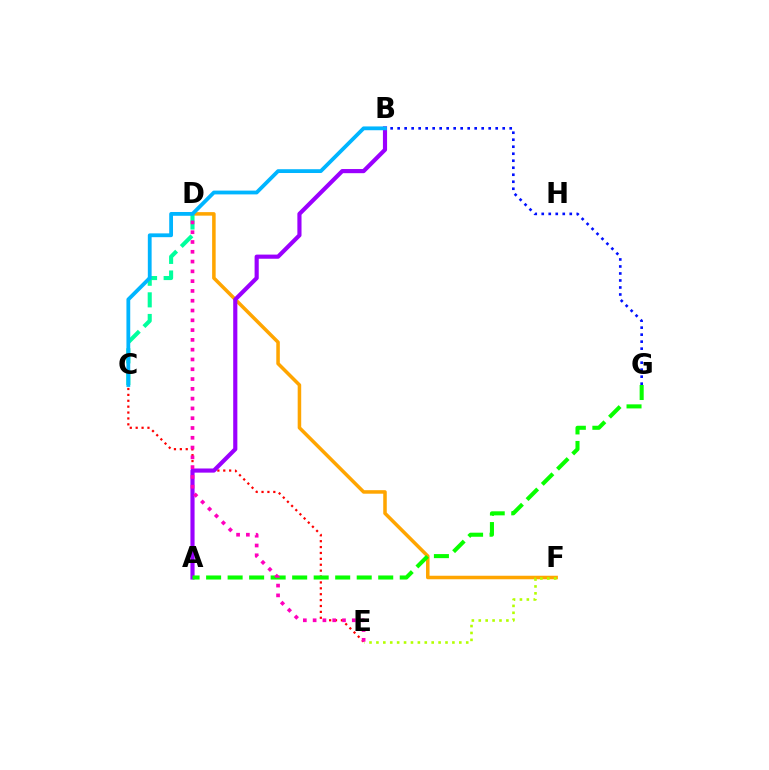{('B', 'G'): [{'color': '#0010ff', 'line_style': 'dotted', 'thickness': 1.9}], ('D', 'F'): [{'color': '#ffa500', 'line_style': 'solid', 'thickness': 2.54}], ('C', 'D'): [{'color': '#00ff9d', 'line_style': 'dashed', 'thickness': 2.94}], ('E', 'F'): [{'color': '#b3ff00', 'line_style': 'dotted', 'thickness': 1.88}], ('C', 'E'): [{'color': '#ff0000', 'line_style': 'dotted', 'thickness': 1.6}], ('A', 'B'): [{'color': '#9b00ff', 'line_style': 'solid', 'thickness': 2.98}], ('A', 'G'): [{'color': '#08ff00', 'line_style': 'dashed', 'thickness': 2.92}], ('D', 'E'): [{'color': '#ff00bd', 'line_style': 'dotted', 'thickness': 2.66}], ('B', 'C'): [{'color': '#00b5ff', 'line_style': 'solid', 'thickness': 2.73}]}